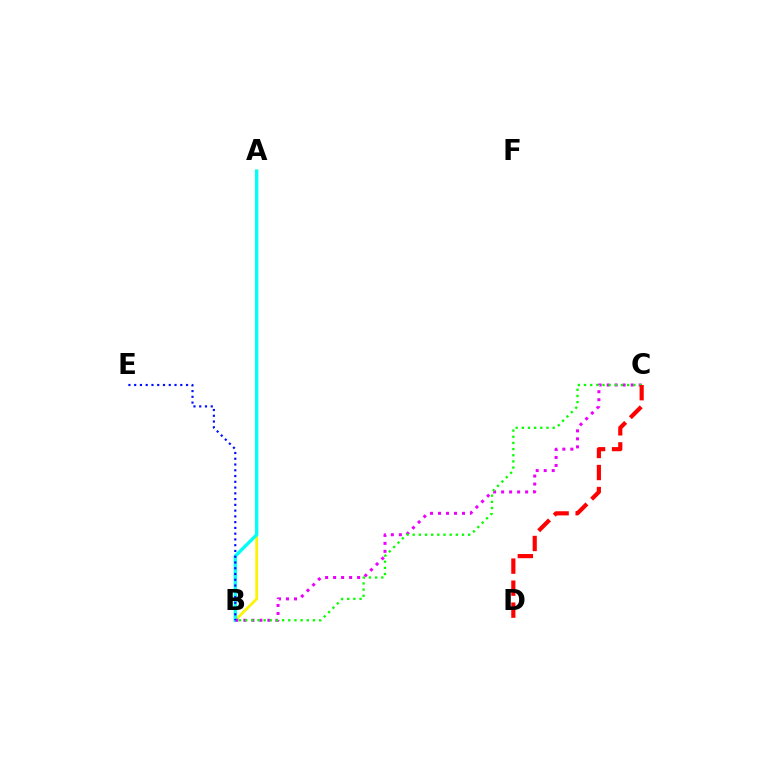{('A', 'B'): [{'color': '#fcf500', 'line_style': 'solid', 'thickness': 1.96}, {'color': '#00fff6', 'line_style': 'solid', 'thickness': 2.42}], ('B', 'C'): [{'color': '#ee00ff', 'line_style': 'dotted', 'thickness': 2.17}, {'color': '#08ff00', 'line_style': 'dotted', 'thickness': 1.67}], ('B', 'E'): [{'color': '#0010ff', 'line_style': 'dotted', 'thickness': 1.57}], ('C', 'D'): [{'color': '#ff0000', 'line_style': 'dashed', 'thickness': 2.99}]}